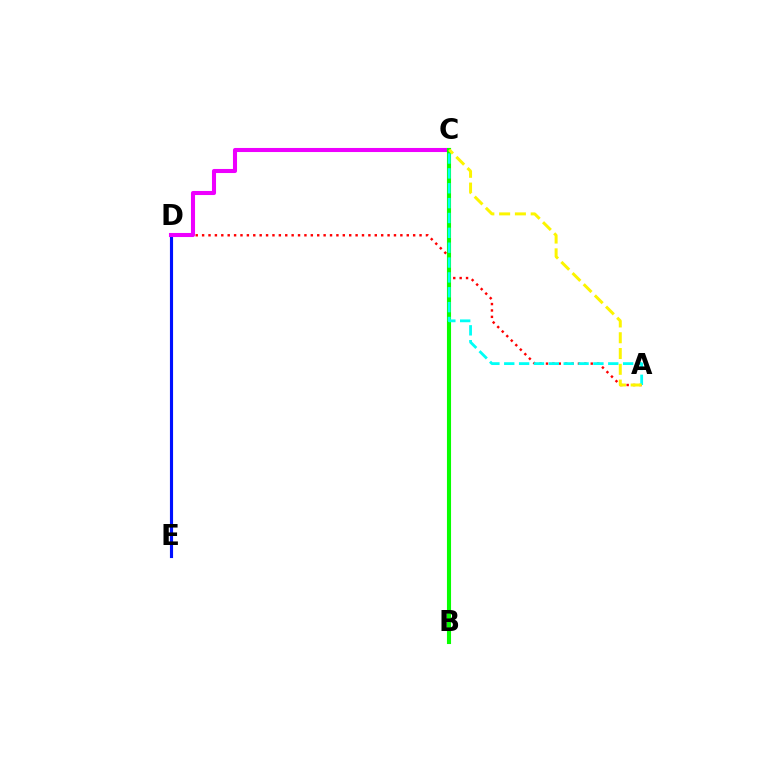{('D', 'E'): [{'color': '#0010ff', 'line_style': 'solid', 'thickness': 2.26}], ('A', 'D'): [{'color': '#ff0000', 'line_style': 'dotted', 'thickness': 1.74}], ('C', 'D'): [{'color': '#ee00ff', 'line_style': 'solid', 'thickness': 2.93}], ('B', 'C'): [{'color': '#08ff00', 'line_style': 'solid', 'thickness': 2.95}], ('A', 'C'): [{'color': '#00fff6', 'line_style': 'dashed', 'thickness': 2.02}, {'color': '#fcf500', 'line_style': 'dashed', 'thickness': 2.14}]}